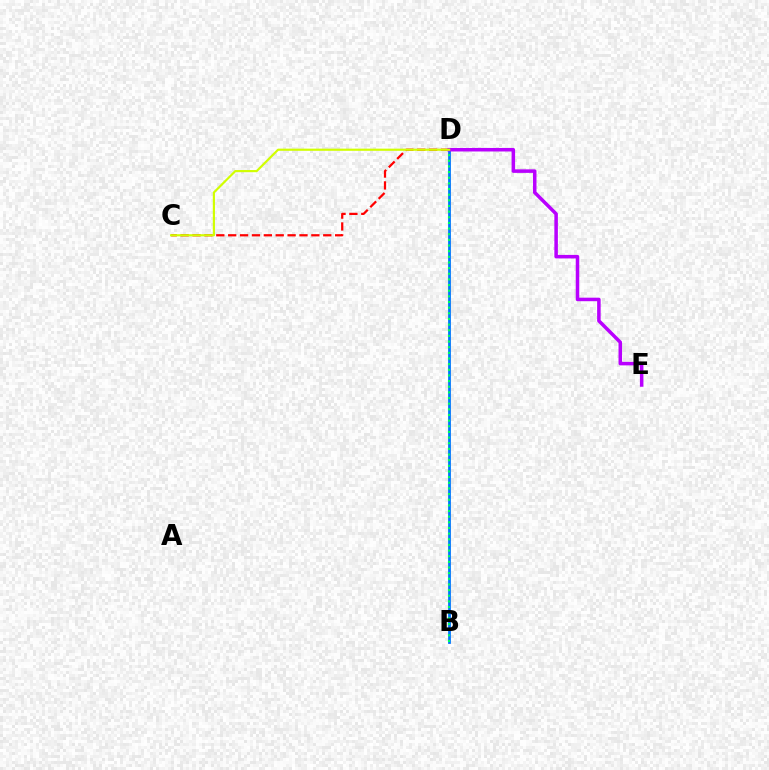{('C', 'D'): [{'color': '#ff0000', 'line_style': 'dashed', 'thickness': 1.61}, {'color': '#d1ff00', 'line_style': 'solid', 'thickness': 1.56}], ('B', 'D'): [{'color': '#0074ff', 'line_style': 'solid', 'thickness': 2.0}, {'color': '#00ff5c', 'line_style': 'dotted', 'thickness': 1.53}], ('D', 'E'): [{'color': '#b900ff', 'line_style': 'solid', 'thickness': 2.53}]}